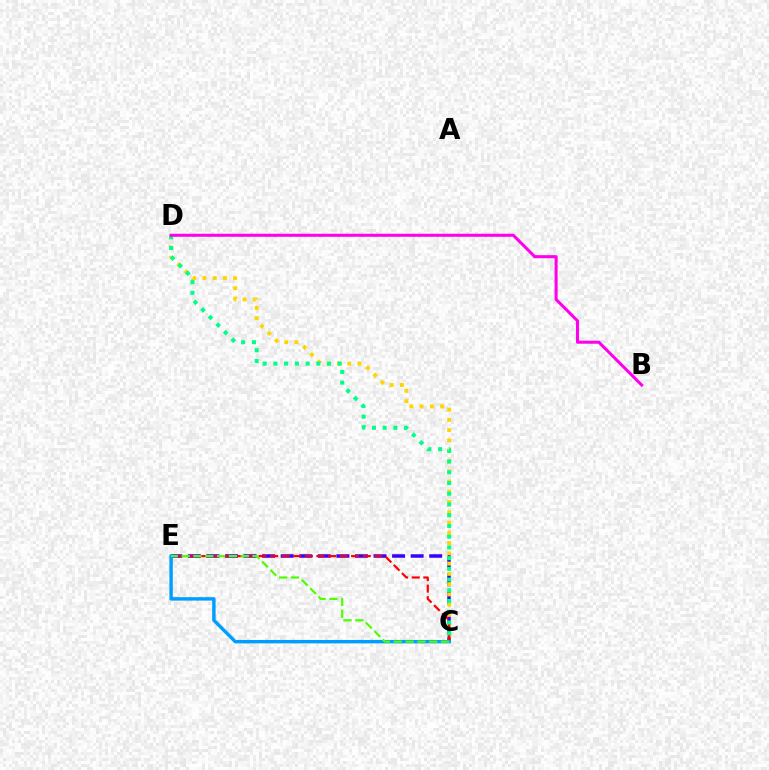{('C', 'E'): [{'color': '#3700ff', 'line_style': 'dashed', 'thickness': 2.52}, {'color': '#ff0000', 'line_style': 'dashed', 'thickness': 1.57}, {'color': '#009eff', 'line_style': 'solid', 'thickness': 2.46}, {'color': '#4fff00', 'line_style': 'dashed', 'thickness': 1.61}], ('C', 'D'): [{'color': '#ffd500', 'line_style': 'dotted', 'thickness': 2.79}, {'color': '#00ff86', 'line_style': 'dotted', 'thickness': 2.91}], ('B', 'D'): [{'color': '#ff00ed', 'line_style': 'solid', 'thickness': 2.19}]}